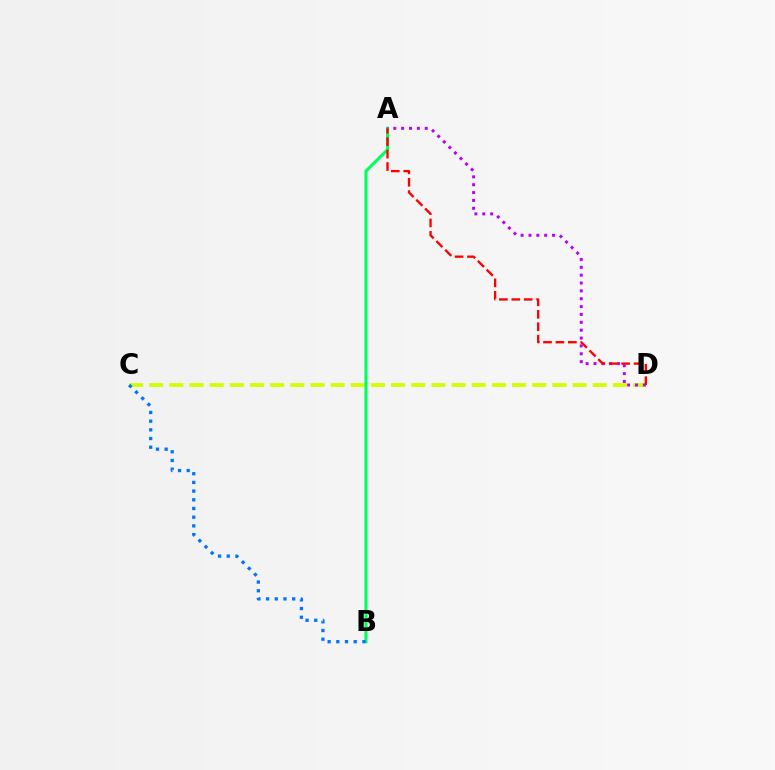{('C', 'D'): [{'color': '#d1ff00', 'line_style': 'dashed', 'thickness': 2.74}], ('A', 'B'): [{'color': '#00ff5c', 'line_style': 'solid', 'thickness': 2.19}], ('A', 'D'): [{'color': '#b900ff', 'line_style': 'dotted', 'thickness': 2.14}, {'color': '#ff0000', 'line_style': 'dashed', 'thickness': 1.69}], ('B', 'C'): [{'color': '#0074ff', 'line_style': 'dotted', 'thickness': 2.36}]}